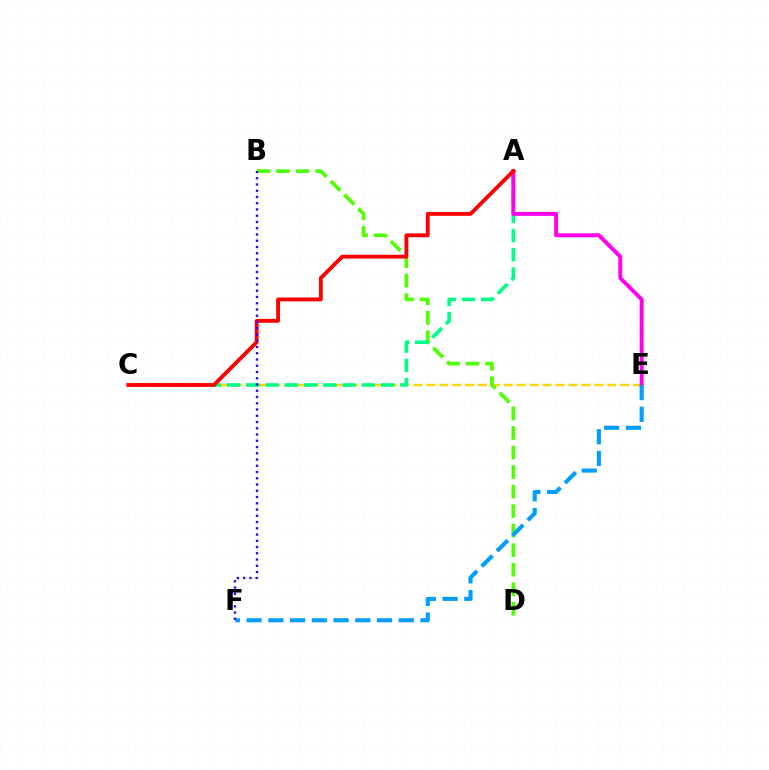{('C', 'E'): [{'color': '#ffd500', 'line_style': 'dashed', 'thickness': 1.75}], ('B', 'D'): [{'color': '#4fff00', 'line_style': 'dashed', 'thickness': 2.65}], ('A', 'C'): [{'color': '#00ff86', 'line_style': 'dashed', 'thickness': 2.61}, {'color': '#ff0000', 'line_style': 'solid', 'thickness': 2.77}], ('A', 'E'): [{'color': '#ff00ed', 'line_style': 'solid', 'thickness': 2.83}], ('E', 'F'): [{'color': '#009eff', 'line_style': 'dashed', 'thickness': 2.95}], ('B', 'F'): [{'color': '#3700ff', 'line_style': 'dotted', 'thickness': 1.7}]}